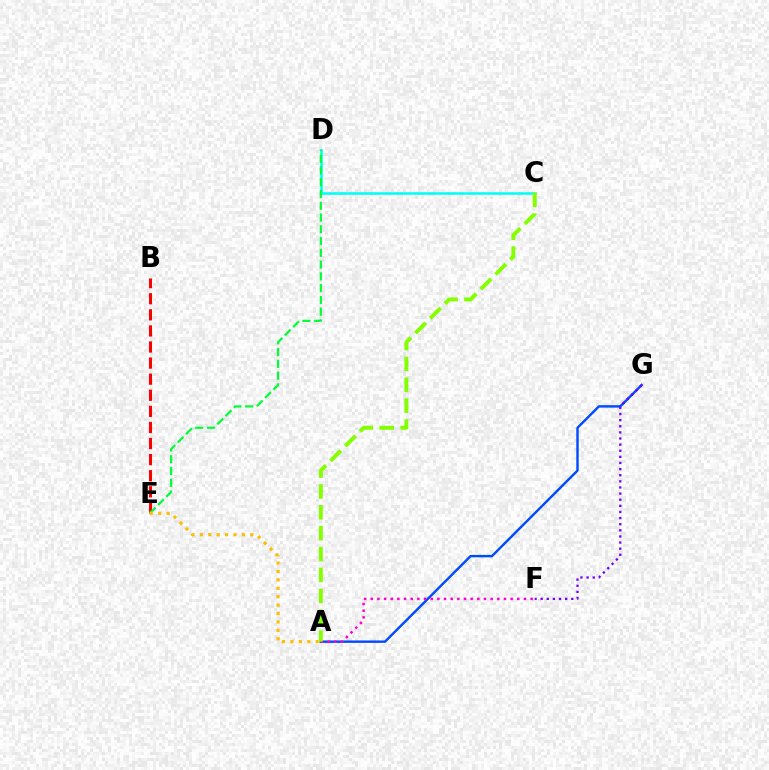{('A', 'G'): [{'color': '#004bff', 'line_style': 'solid', 'thickness': 1.74}], ('C', 'D'): [{'color': '#00fff6', 'line_style': 'solid', 'thickness': 1.83}], ('F', 'G'): [{'color': '#7200ff', 'line_style': 'dotted', 'thickness': 1.66}], ('B', 'E'): [{'color': '#ff0000', 'line_style': 'dashed', 'thickness': 2.19}], ('A', 'F'): [{'color': '#ff00cf', 'line_style': 'dotted', 'thickness': 1.81}], ('D', 'E'): [{'color': '#00ff39', 'line_style': 'dashed', 'thickness': 1.6}], ('A', 'E'): [{'color': '#ffbd00', 'line_style': 'dotted', 'thickness': 2.29}], ('A', 'C'): [{'color': '#84ff00', 'line_style': 'dashed', 'thickness': 2.84}]}